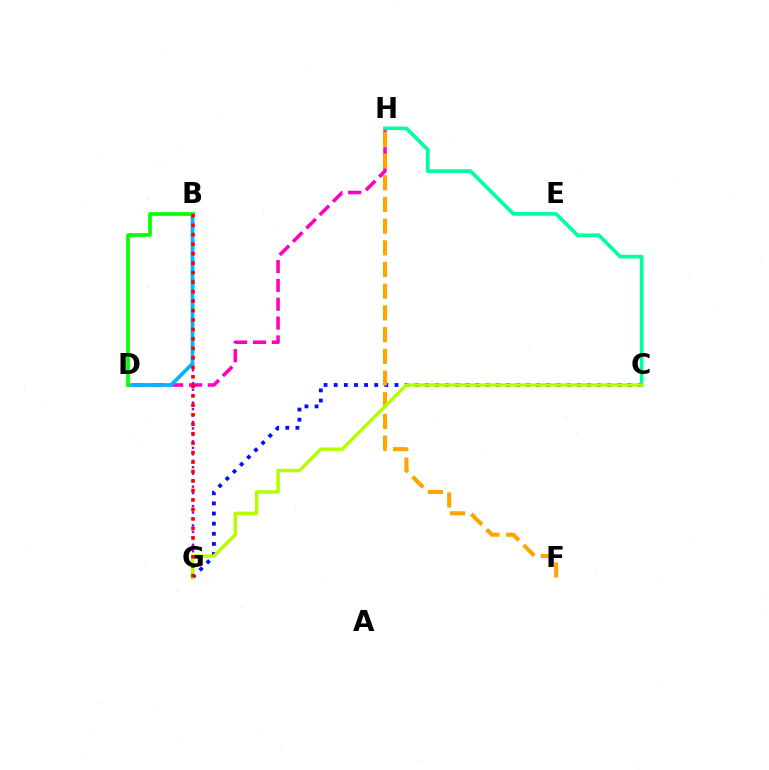{('D', 'H'): [{'color': '#ff00bd', 'line_style': 'dashed', 'thickness': 2.56}], ('C', 'H'): [{'color': '#00ff9d', 'line_style': 'solid', 'thickness': 2.64}], ('C', 'G'): [{'color': '#0010ff', 'line_style': 'dotted', 'thickness': 2.75}, {'color': '#b3ff00', 'line_style': 'solid', 'thickness': 2.49}], ('B', 'G'): [{'color': '#9b00ff', 'line_style': 'dotted', 'thickness': 1.76}, {'color': '#ff0000', 'line_style': 'dotted', 'thickness': 2.57}], ('B', 'D'): [{'color': '#00b5ff', 'line_style': 'solid', 'thickness': 2.68}, {'color': '#08ff00', 'line_style': 'solid', 'thickness': 2.66}], ('F', 'H'): [{'color': '#ffa500', 'line_style': 'dashed', 'thickness': 2.95}]}